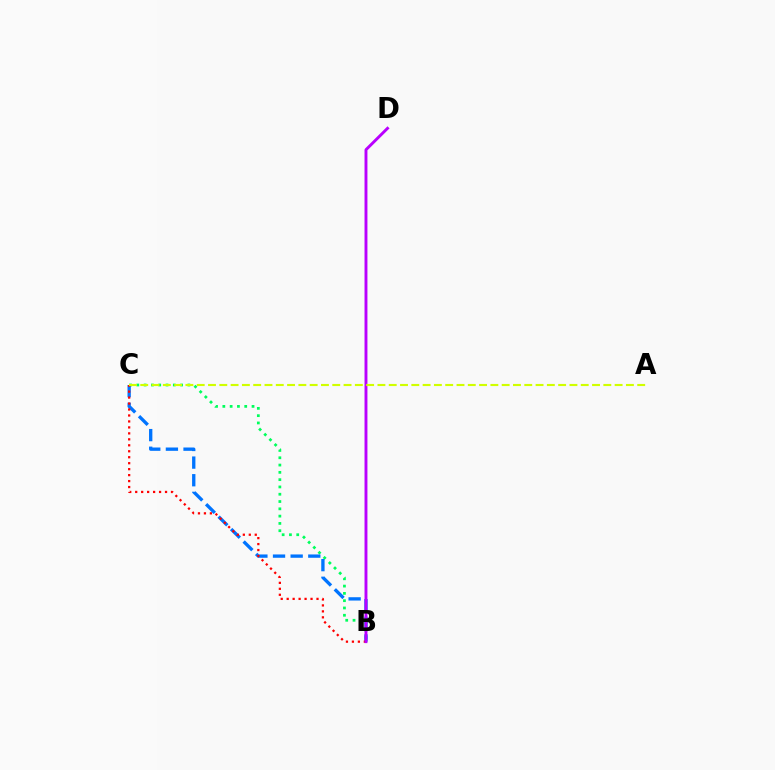{('B', 'C'): [{'color': '#00ff5c', 'line_style': 'dotted', 'thickness': 1.98}, {'color': '#0074ff', 'line_style': 'dashed', 'thickness': 2.4}, {'color': '#ff0000', 'line_style': 'dotted', 'thickness': 1.62}], ('B', 'D'): [{'color': '#b900ff', 'line_style': 'solid', 'thickness': 2.09}], ('A', 'C'): [{'color': '#d1ff00', 'line_style': 'dashed', 'thickness': 1.53}]}